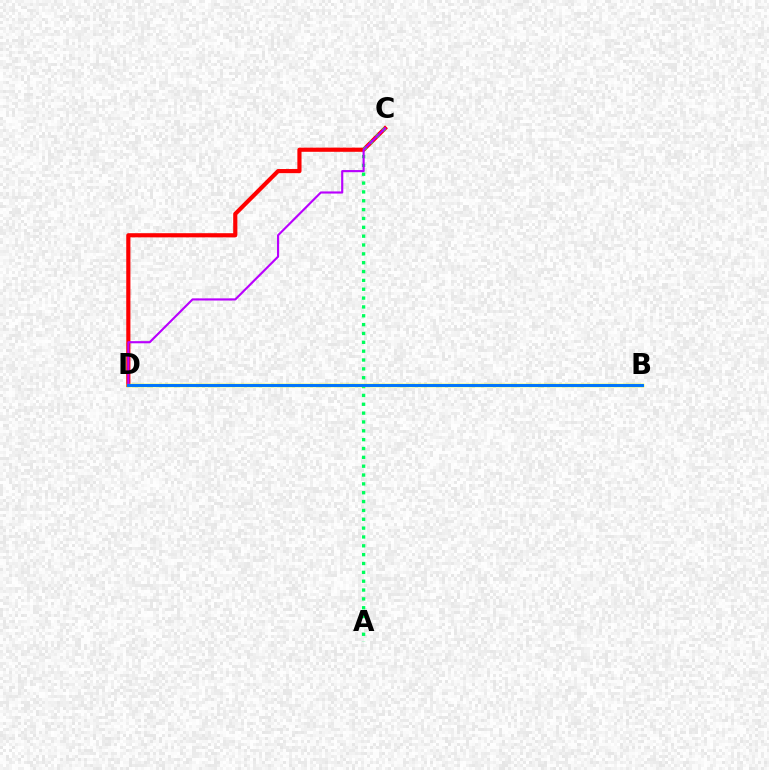{('C', 'D'): [{'color': '#ff0000', 'line_style': 'solid', 'thickness': 2.99}, {'color': '#b900ff', 'line_style': 'solid', 'thickness': 1.54}], ('A', 'C'): [{'color': '#00ff5c', 'line_style': 'dotted', 'thickness': 2.4}], ('B', 'D'): [{'color': '#d1ff00', 'line_style': 'solid', 'thickness': 2.52}, {'color': '#0074ff', 'line_style': 'solid', 'thickness': 2.12}]}